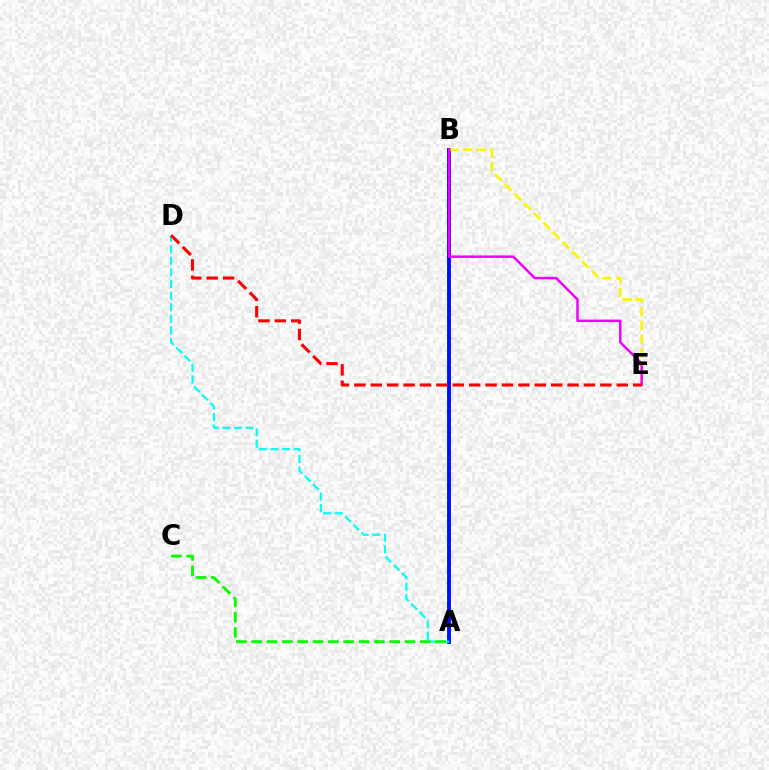{('A', 'B'): [{'color': '#0010ff', 'line_style': 'solid', 'thickness': 2.8}], ('A', 'D'): [{'color': '#00fff6', 'line_style': 'dashed', 'thickness': 1.57}], ('B', 'E'): [{'color': '#fcf500', 'line_style': 'dashed', 'thickness': 1.86}, {'color': '#ee00ff', 'line_style': 'solid', 'thickness': 1.77}], ('A', 'C'): [{'color': '#08ff00', 'line_style': 'dashed', 'thickness': 2.08}], ('D', 'E'): [{'color': '#ff0000', 'line_style': 'dashed', 'thickness': 2.23}]}